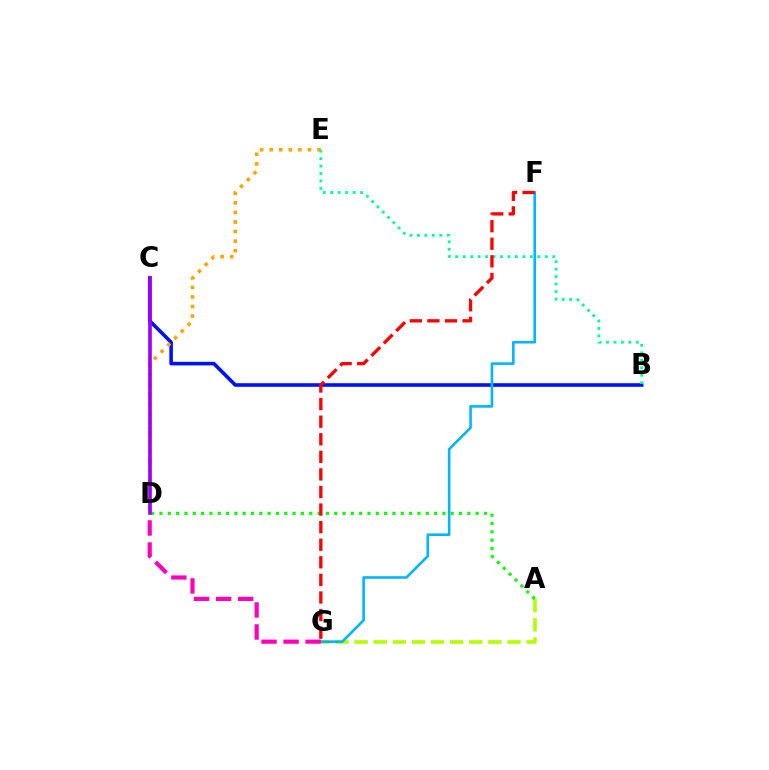{('A', 'G'): [{'color': '#b3ff00', 'line_style': 'dashed', 'thickness': 2.6}], ('B', 'C'): [{'color': '#0010ff', 'line_style': 'solid', 'thickness': 2.59}], ('D', 'E'): [{'color': '#ffa500', 'line_style': 'dotted', 'thickness': 2.6}], ('A', 'D'): [{'color': '#08ff00', 'line_style': 'dotted', 'thickness': 2.26}], ('C', 'D'): [{'color': '#9b00ff', 'line_style': 'solid', 'thickness': 2.62}], ('B', 'E'): [{'color': '#00ff9d', 'line_style': 'dotted', 'thickness': 2.03}], ('F', 'G'): [{'color': '#00b5ff', 'line_style': 'solid', 'thickness': 1.88}, {'color': '#ff0000', 'line_style': 'dashed', 'thickness': 2.39}], ('D', 'G'): [{'color': '#ff00bd', 'line_style': 'dashed', 'thickness': 3.0}]}